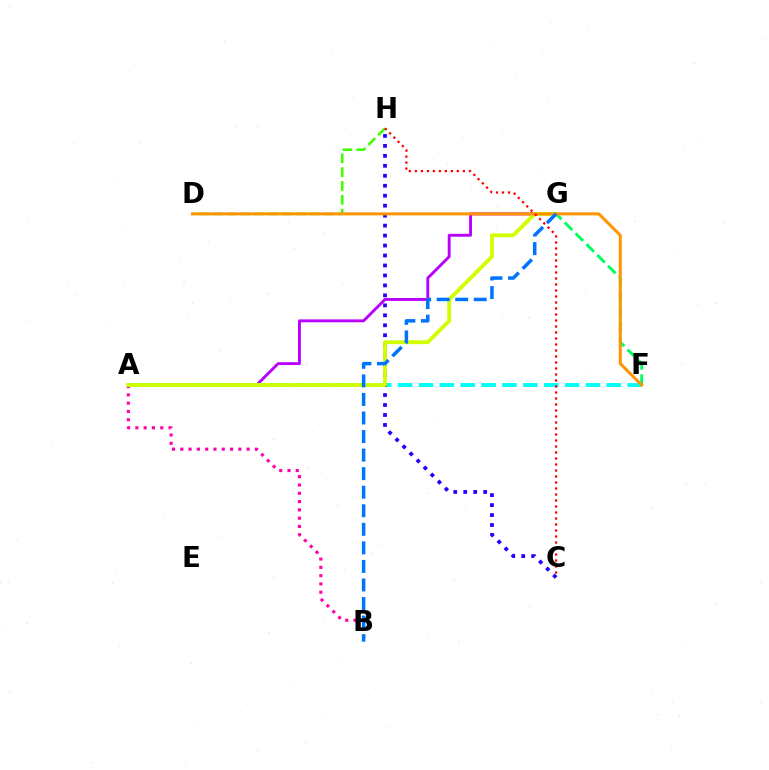{('A', 'G'): [{'color': '#b900ff', 'line_style': 'solid', 'thickness': 2.08}, {'color': '#d1ff00', 'line_style': 'solid', 'thickness': 2.76}], ('F', 'G'): [{'color': '#00ff5c', 'line_style': 'dashed', 'thickness': 2.08}], ('D', 'H'): [{'color': '#3dff00', 'line_style': 'dashed', 'thickness': 1.88}], ('A', 'B'): [{'color': '#ff00ac', 'line_style': 'dotted', 'thickness': 2.25}], ('A', 'F'): [{'color': '#00fff6', 'line_style': 'dashed', 'thickness': 2.84}], ('C', 'H'): [{'color': '#2500ff', 'line_style': 'dotted', 'thickness': 2.71}, {'color': '#ff0000', 'line_style': 'dotted', 'thickness': 1.63}], ('D', 'F'): [{'color': '#ff9400', 'line_style': 'solid', 'thickness': 2.16}], ('B', 'G'): [{'color': '#0074ff', 'line_style': 'dashed', 'thickness': 2.52}]}